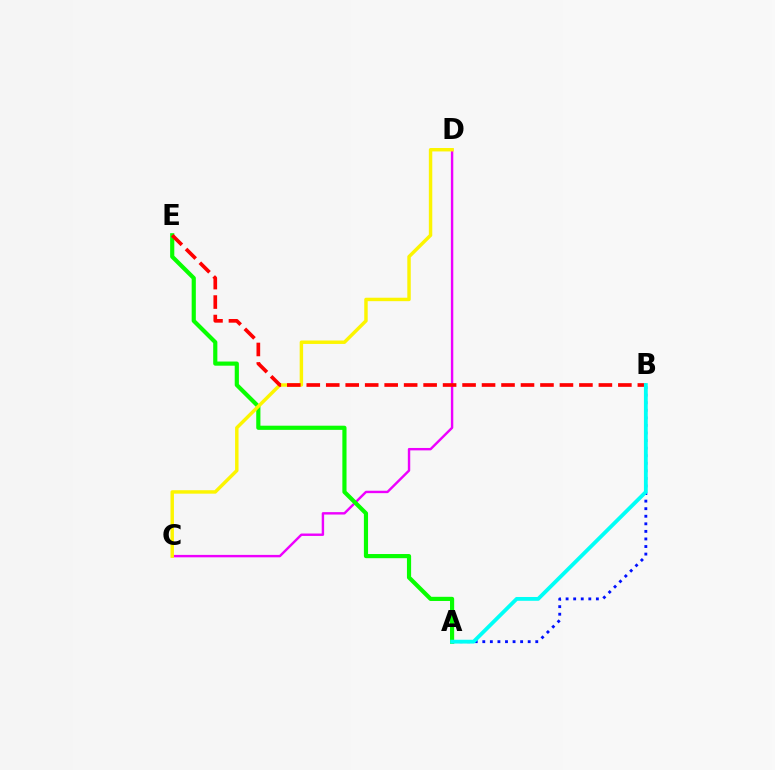{('C', 'D'): [{'color': '#ee00ff', 'line_style': 'solid', 'thickness': 1.74}, {'color': '#fcf500', 'line_style': 'solid', 'thickness': 2.48}], ('A', 'B'): [{'color': '#0010ff', 'line_style': 'dotted', 'thickness': 2.06}, {'color': '#00fff6', 'line_style': 'solid', 'thickness': 2.74}], ('A', 'E'): [{'color': '#08ff00', 'line_style': 'solid', 'thickness': 3.0}], ('B', 'E'): [{'color': '#ff0000', 'line_style': 'dashed', 'thickness': 2.65}]}